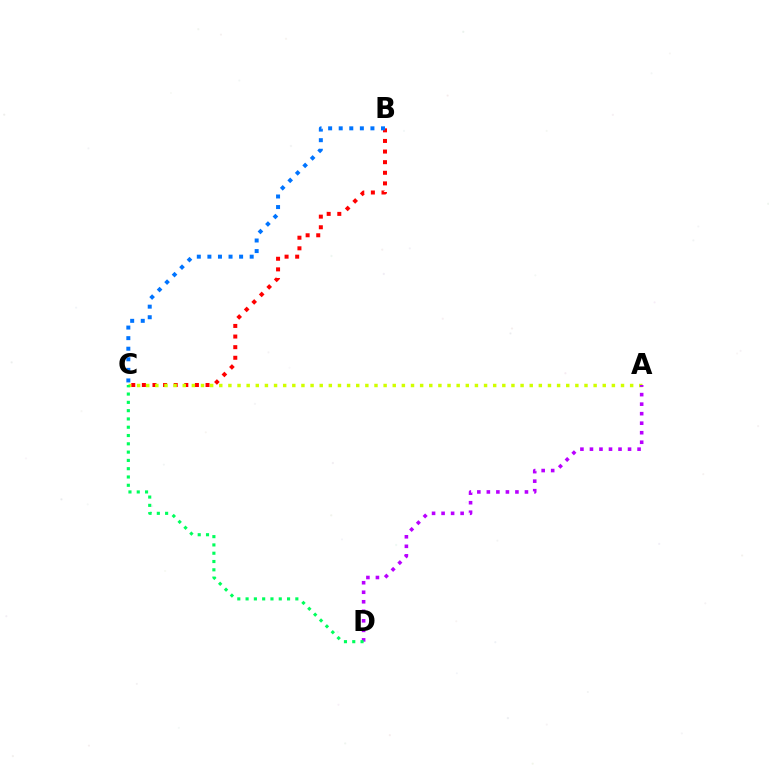{('B', 'C'): [{'color': '#ff0000', 'line_style': 'dotted', 'thickness': 2.88}, {'color': '#0074ff', 'line_style': 'dotted', 'thickness': 2.87}], ('A', 'C'): [{'color': '#d1ff00', 'line_style': 'dotted', 'thickness': 2.48}], ('A', 'D'): [{'color': '#b900ff', 'line_style': 'dotted', 'thickness': 2.59}], ('C', 'D'): [{'color': '#00ff5c', 'line_style': 'dotted', 'thickness': 2.25}]}